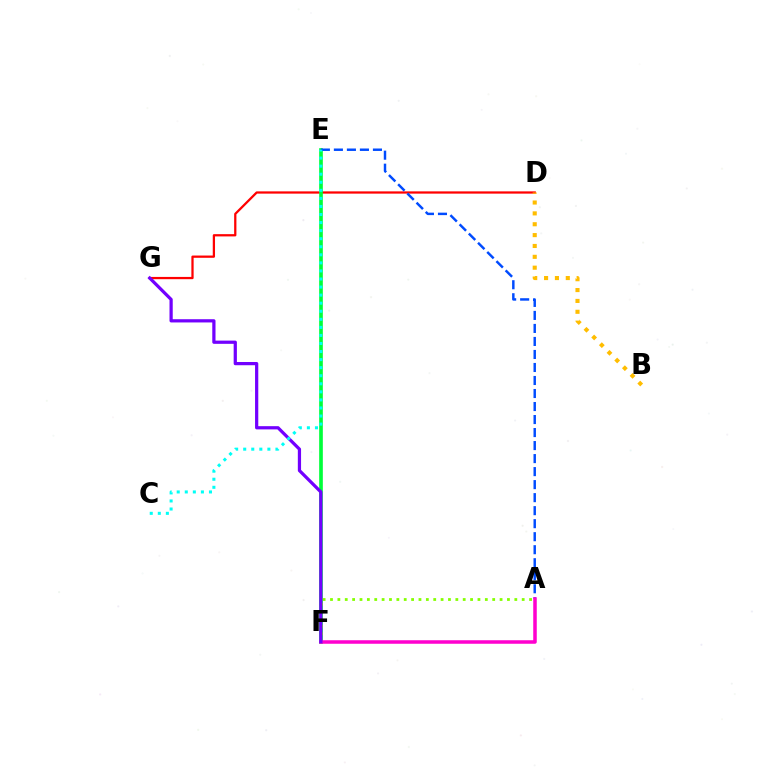{('D', 'G'): [{'color': '#ff0000', 'line_style': 'solid', 'thickness': 1.63}], ('E', 'F'): [{'color': '#00ff39', 'line_style': 'solid', 'thickness': 2.64}], ('B', 'D'): [{'color': '#ffbd00', 'line_style': 'dotted', 'thickness': 2.95}], ('A', 'E'): [{'color': '#004bff', 'line_style': 'dashed', 'thickness': 1.77}], ('A', 'F'): [{'color': '#84ff00', 'line_style': 'dotted', 'thickness': 2.0}, {'color': '#ff00cf', 'line_style': 'solid', 'thickness': 2.54}], ('F', 'G'): [{'color': '#7200ff', 'line_style': 'solid', 'thickness': 2.33}], ('C', 'E'): [{'color': '#00fff6', 'line_style': 'dotted', 'thickness': 2.19}]}